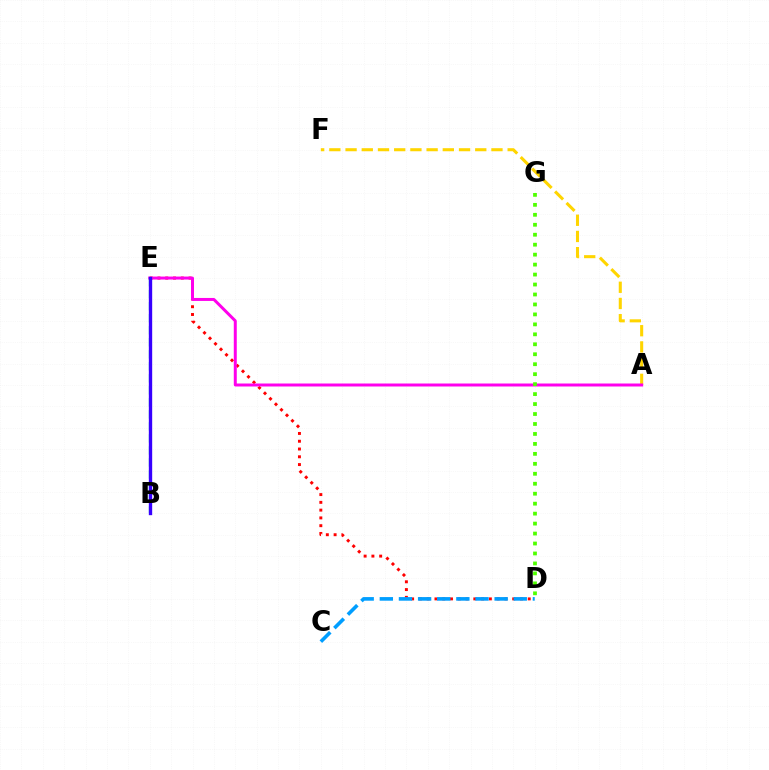{('A', 'F'): [{'color': '#ffd500', 'line_style': 'dashed', 'thickness': 2.2}], ('D', 'E'): [{'color': '#ff0000', 'line_style': 'dotted', 'thickness': 2.11}], ('C', 'D'): [{'color': '#009eff', 'line_style': 'dashed', 'thickness': 2.6}], ('A', 'E'): [{'color': '#ff00ed', 'line_style': 'solid', 'thickness': 2.15}], ('D', 'G'): [{'color': '#4fff00', 'line_style': 'dotted', 'thickness': 2.71}], ('B', 'E'): [{'color': '#00ff86', 'line_style': 'dashed', 'thickness': 1.63}, {'color': '#3700ff', 'line_style': 'solid', 'thickness': 2.41}]}